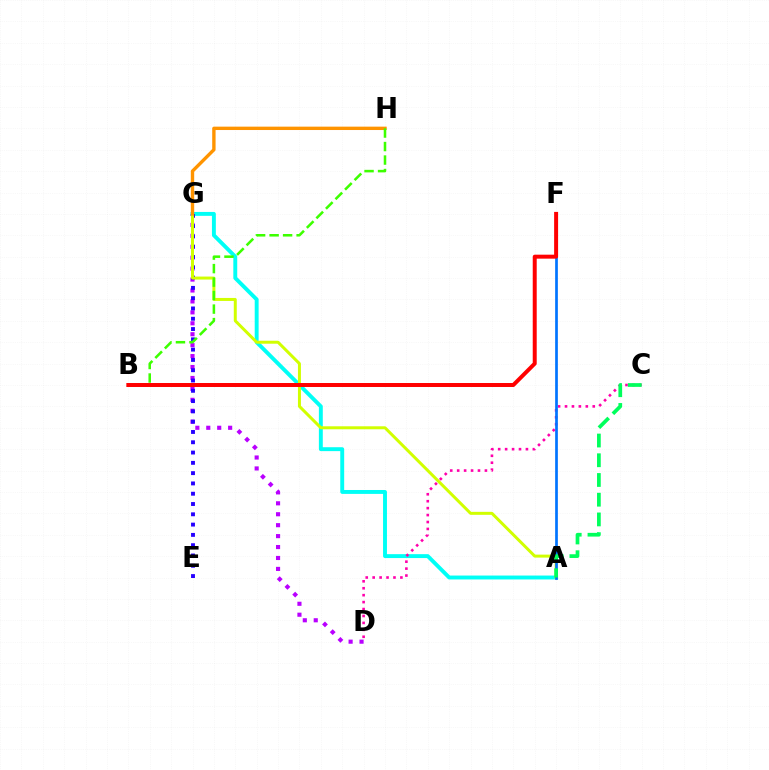{('D', 'G'): [{'color': '#b900ff', 'line_style': 'dotted', 'thickness': 2.97}], ('A', 'G'): [{'color': '#00fff6', 'line_style': 'solid', 'thickness': 2.81}, {'color': '#d1ff00', 'line_style': 'solid', 'thickness': 2.15}], ('E', 'G'): [{'color': '#2500ff', 'line_style': 'dotted', 'thickness': 2.8}], ('C', 'D'): [{'color': '#ff00ac', 'line_style': 'dotted', 'thickness': 1.88}], ('G', 'H'): [{'color': '#ff9400', 'line_style': 'solid', 'thickness': 2.43}], ('A', 'F'): [{'color': '#0074ff', 'line_style': 'solid', 'thickness': 1.95}], ('A', 'C'): [{'color': '#00ff5c', 'line_style': 'dashed', 'thickness': 2.68}], ('B', 'H'): [{'color': '#3dff00', 'line_style': 'dashed', 'thickness': 1.83}], ('B', 'F'): [{'color': '#ff0000', 'line_style': 'solid', 'thickness': 2.86}]}